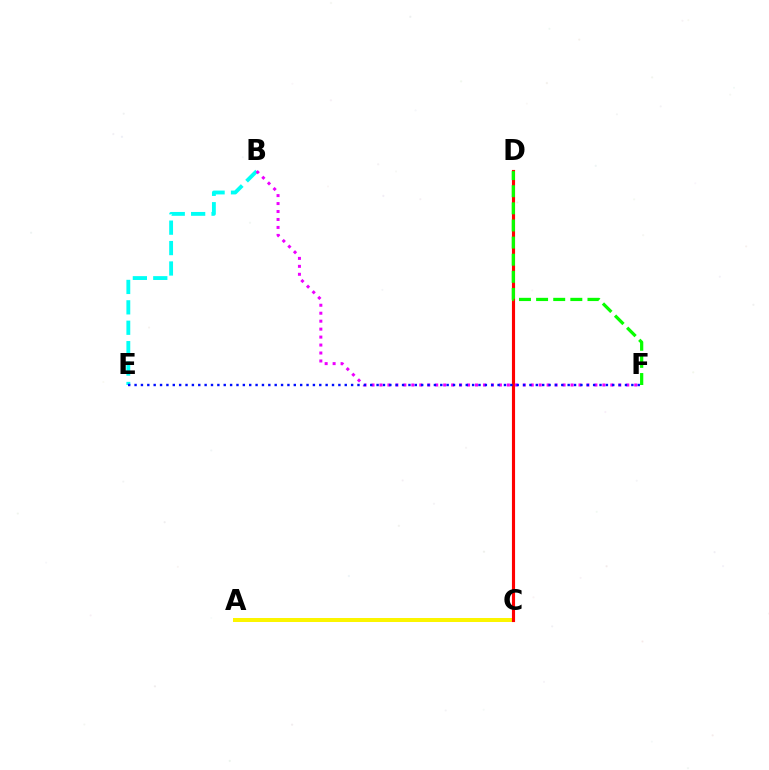{('A', 'C'): [{'color': '#fcf500', 'line_style': 'solid', 'thickness': 2.88}], ('C', 'D'): [{'color': '#ff0000', 'line_style': 'solid', 'thickness': 2.26}], ('B', 'E'): [{'color': '#00fff6', 'line_style': 'dashed', 'thickness': 2.77}], ('B', 'F'): [{'color': '#ee00ff', 'line_style': 'dotted', 'thickness': 2.16}], ('D', 'F'): [{'color': '#08ff00', 'line_style': 'dashed', 'thickness': 2.33}], ('E', 'F'): [{'color': '#0010ff', 'line_style': 'dotted', 'thickness': 1.73}]}